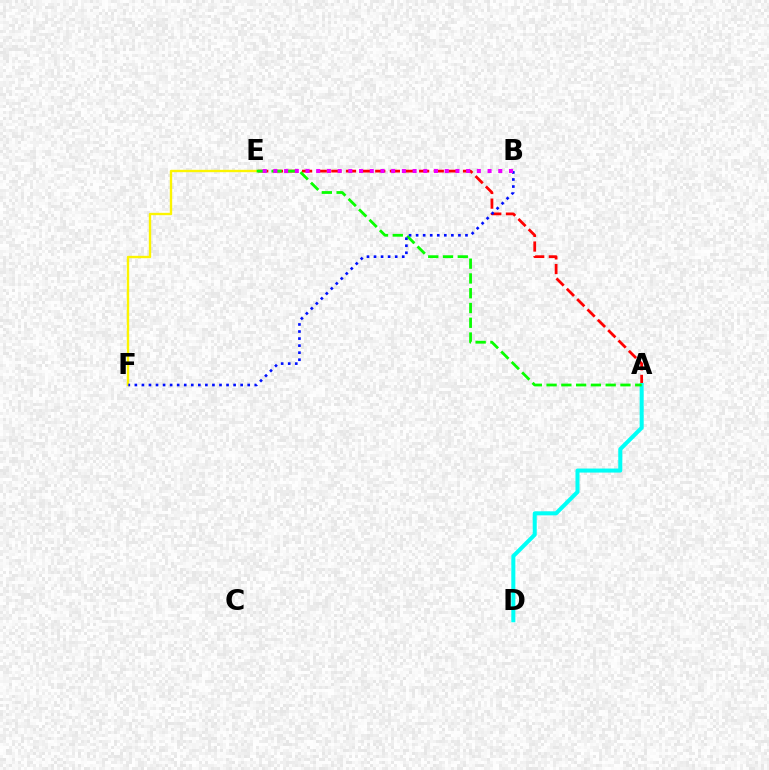{('A', 'E'): [{'color': '#ff0000', 'line_style': 'dashed', 'thickness': 1.99}, {'color': '#08ff00', 'line_style': 'dashed', 'thickness': 2.01}], ('E', 'F'): [{'color': '#fcf500', 'line_style': 'solid', 'thickness': 1.71}], ('A', 'D'): [{'color': '#00fff6', 'line_style': 'solid', 'thickness': 2.9}], ('B', 'F'): [{'color': '#0010ff', 'line_style': 'dotted', 'thickness': 1.92}], ('B', 'E'): [{'color': '#ee00ff', 'line_style': 'dotted', 'thickness': 2.91}]}